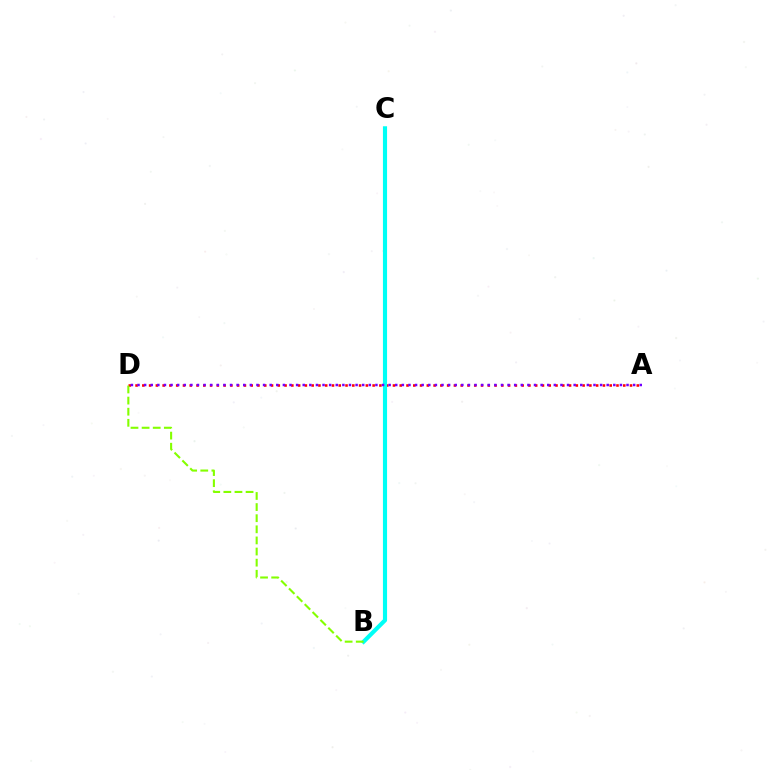{('A', 'D'): [{'color': '#ff0000', 'line_style': 'dotted', 'thickness': 1.84}, {'color': '#7200ff', 'line_style': 'dotted', 'thickness': 1.8}], ('B', 'C'): [{'color': '#00fff6', 'line_style': 'solid', 'thickness': 2.97}], ('B', 'D'): [{'color': '#84ff00', 'line_style': 'dashed', 'thickness': 1.51}]}